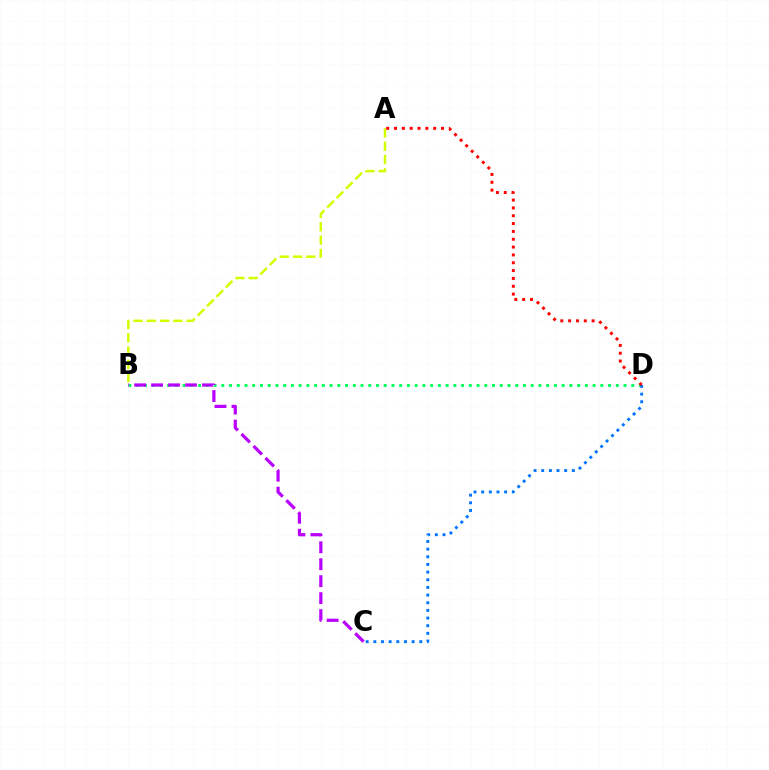{('B', 'D'): [{'color': '#00ff5c', 'line_style': 'dotted', 'thickness': 2.1}], ('C', 'D'): [{'color': '#0074ff', 'line_style': 'dotted', 'thickness': 2.08}], ('A', 'B'): [{'color': '#d1ff00', 'line_style': 'dashed', 'thickness': 1.81}], ('B', 'C'): [{'color': '#b900ff', 'line_style': 'dashed', 'thickness': 2.3}], ('A', 'D'): [{'color': '#ff0000', 'line_style': 'dotted', 'thickness': 2.13}]}